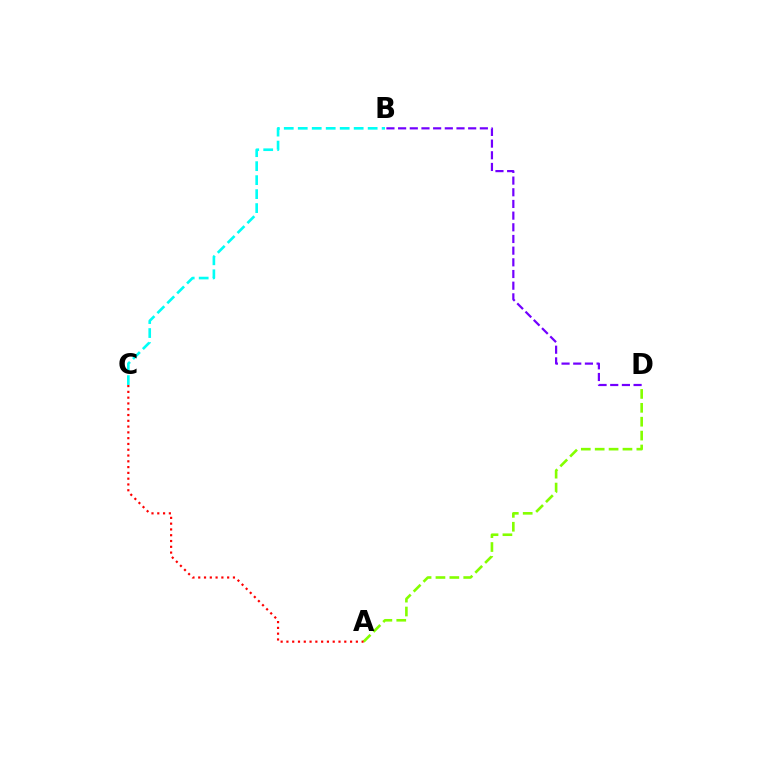{('B', 'D'): [{'color': '#7200ff', 'line_style': 'dashed', 'thickness': 1.59}], ('B', 'C'): [{'color': '#00fff6', 'line_style': 'dashed', 'thickness': 1.9}], ('A', 'D'): [{'color': '#84ff00', 'line_style': 'dashed', 'thickness': 1.89}], ('A', 'C'): [{'color': '#ff0000', 'line_style': 'dotted', 'thickness': 1.57}]}